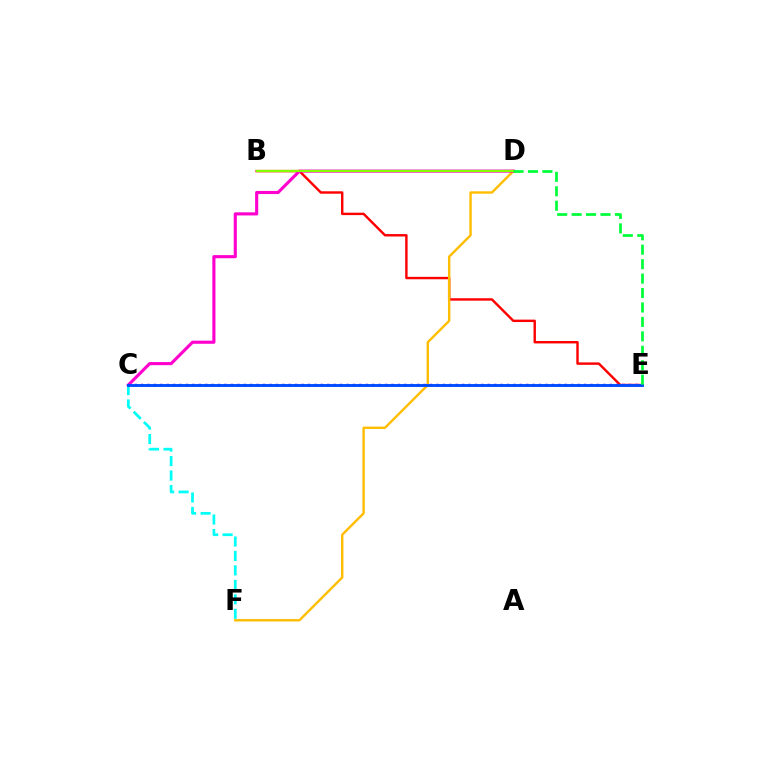{('B', 'E'): [{'color': '#ff0000', 'line_style': 'solid', 'thickness': 1.74}], ('D', 'F'): [{'color': '#ffbd00', 'line_style': 'solid', 'thickness': 1.72}], ('C', 'D'): [{'color': '#ff00cf', 'line_style': 'solid', 'thickness': 2.24}], ('B', 'D'): [{'color': '#84ff00', 'line_style': 'solid', 'thickness': 1.58}], ('C', 'F'): [{'color': '#00fff6', 'line_style': 'dashed', 'thickness': 1.96}], ('C', 'E'): [{'color': '#7200ff', 'line_style': 'dotted', 'thickness': 1.74}, {'color': '#004bff', 'line_style': 'solid', 'thickness': 2.08}], ('D', 'E'): [{'color': '#00ff39', 'line_style': 'dashed', 'thickness': 1.96}]}